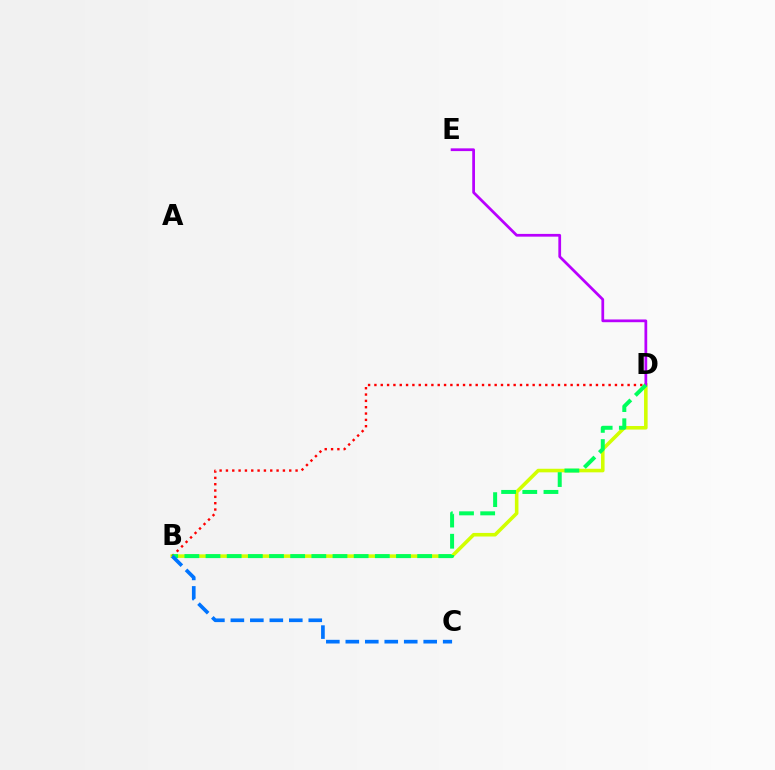{('B', 'D'): [{'color': '#d1ff00', 'line_style': 'solid', 'thickness': 2.57}, {'color': '#ff0000', 'line_style': 'dotted', 'thickness': 1.72}, {'color': '#00ff5c', 'line_style': 'dashed', 'thickness': 2.88}], ('D', 'E'): [{'color': '#b900ff', 'line_style': 'solid', 'thickness': 1.98}], ('B', 'C'): [{'color': '#0074ff', 'line_style': 'dashed', 'thickness': 2.65}]}